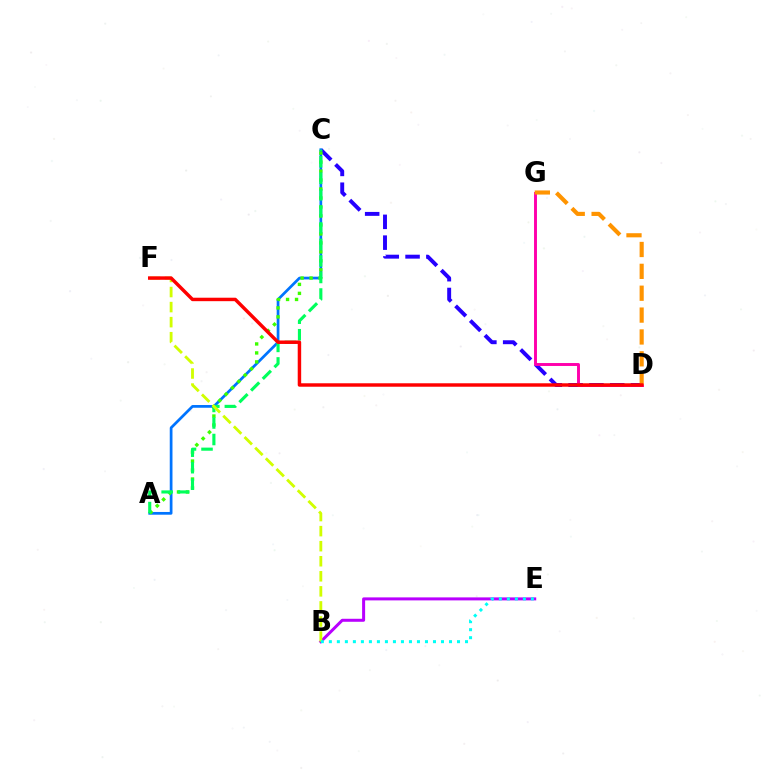{('C', 'D'): [{'color': '#2500ff', 'line_style': 'dashed', 'thickness': 2.82}], ('A', 'C'): [{'color': '#0074ff', 'line_style': 'solid', 'thickness': 1.97}, {'color': '#3dff00', 'line_style': 'dotted', 'thickness': 2.44}, {'color': '#00ff5c', 'line_style': 'dashed', 'thickness': 2.25}], ('B', 'E'): [{'color': '#b900ff', 'line_style': 'solid', 'thickness': 2.16}, {'color': '#00fff6', 'line_style': 'dotted', 'thickness': 2.18}], ('D', 'G'): [{'color': '#ff00ac', 'line_style': 'solid', 'thickness': 2.11}, {'color': '#ff9400', 'line_style': 'dashed', 'thickness': 2.97}], ('B', 'F'): [{'color': '#d1ff00', 'line_style': 'dashed', 'thickness': 2.05}], ('D', 'F'): [{'color': '#ff0000', 'line_style': 'solid', 'thickness': 2.49}]}